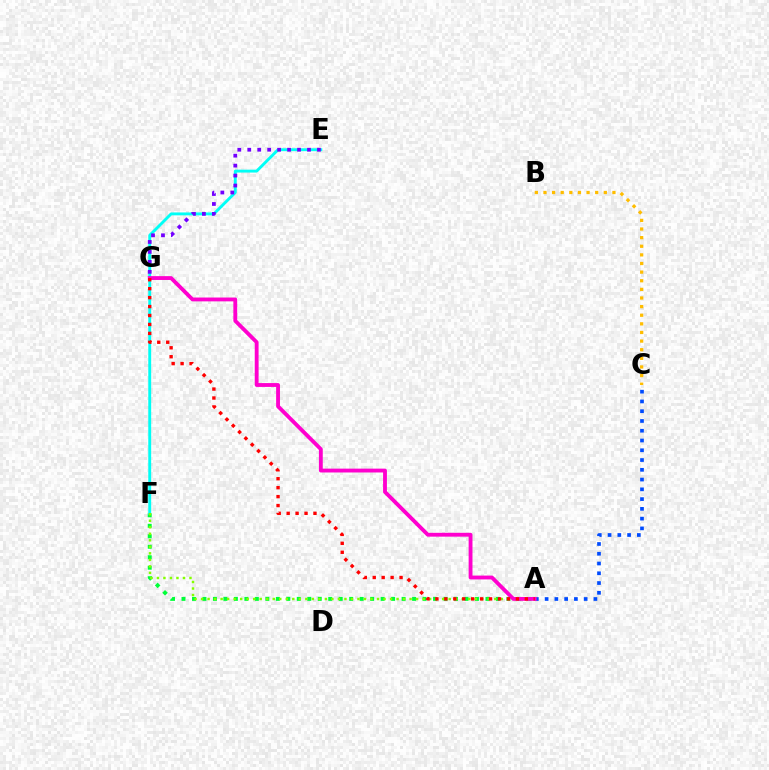{('A', 'F'): [{'color': '#00ff39', 'line_style': 'dotted', 'thickness': 2.85}, {'color': '#84ff00', 'line_style': 'dotted', 'thickness': 1.77}], ('E', 'F'): [{'color': '#00fff6', 'line_style': 'solid', 'thickness': 2.08}], ('E', 'G'): [{'color': '#7200ff', 'line_style': 'dotted', 'thickness': 2.71}], ('A', 'C'): [{'color': '#004bff', 'line_style': 'dotted', 'thickness': 2.65}], ('A', 'G'): [{'color': '#ff00cf', 'line_style': 'solid', 'thickness': 2.77}, {'color': '#ff0000', 'line_style': 'dotted', 'thickness': 2.43}], ('B', 'C'): [{'color': '#ffbd00', 'line_style': 'dotted', 'thickness': 2.34}]}